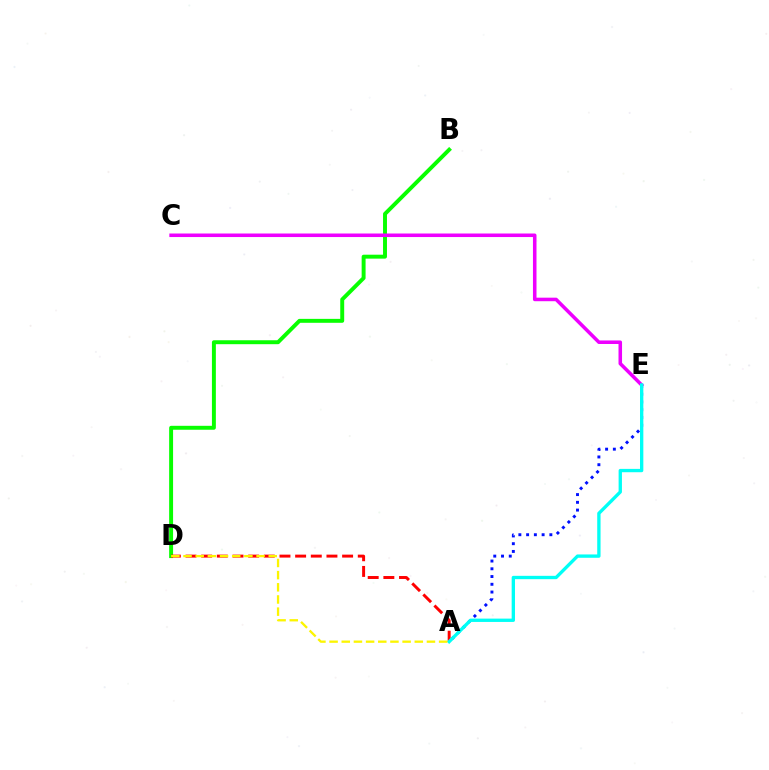{('B', 'D'): [{'color': '#08ff00', 'line_style': 'solid', 'thickness': 2.83}], ('A', 'E'): [{'color': '#0010ff', 'line_style': 'dotted', 'thickness': 2.11}, {'color': '#00fff6', 'line_style': 'solid', 'thickness': 2.4}], ('A', 'D'): [{'color': '#ff0000', 'line_style': 'dashed', 'thickness': 2.13}, {'color': '#fcf500', 'line_style': 'dashed', 'thickness': 1.65}], ('C', 'E'): [{'color': '#ee00ff', 'line_style': 'solid', 'thickness': 2.55}]}